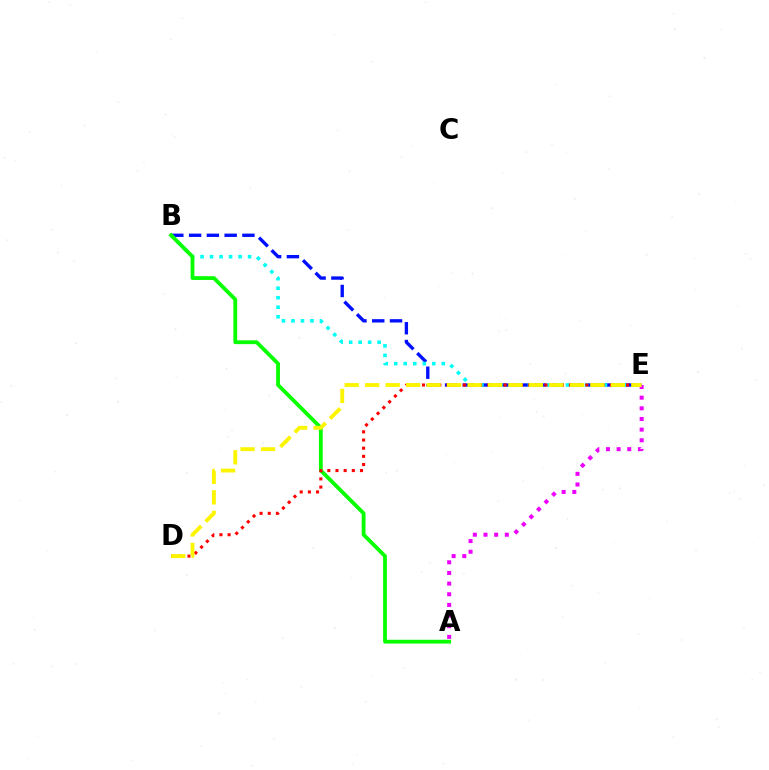{('B', 'E'): [{'color': '#0010ff', 'line_style': 'dashed', 'thickness': 2.42}, {'color': '#00fff6', 'line_style': 'dotted', 'thickness': 2.58}], ('A', 'B'): [{'color': '#08ff00', 'line_style': 'solid', 'thickness': 2.74}], ('D', 'E'): [{'color': '#ff0000', 'line_style': 'dotted', 'thickness': 2.22}, {'color': '#fcf500', 'line_style': 'dashed', 'thickness': 2.78}], ('A', 'E'): [{'color': '#ee00ff', 'line_style': 'dotted', 'thickness': 2.89}]}